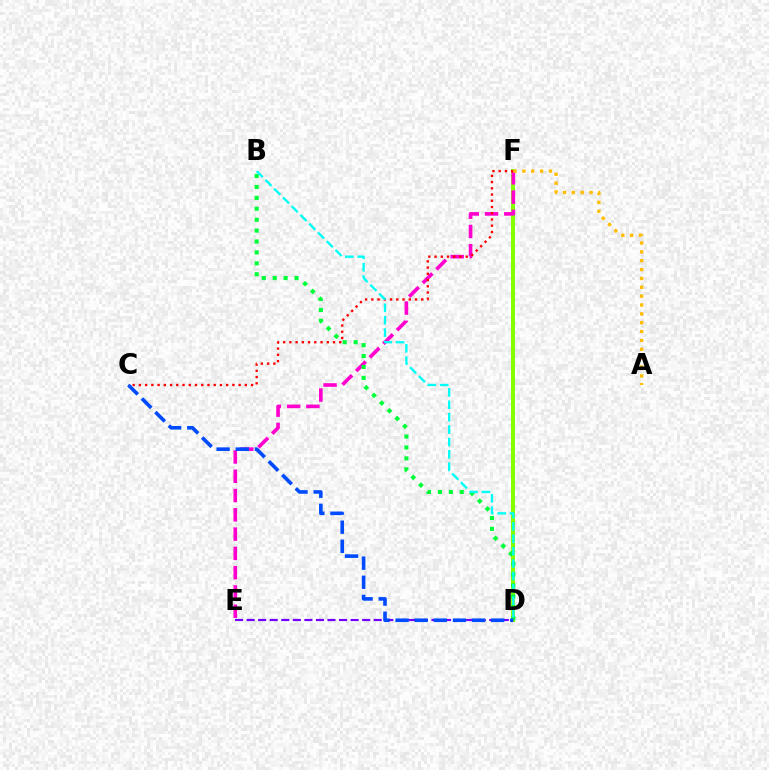{('D', 'E'): [{'color': '#7200ff', 'line_style': 'dashed', 'thickness': 1.57}], ('D', 'F'): [{'color': '#84ff00', 'line_style': 'solid', 'thickness': 2.87}], ('E', 'F'): [{'color': '#ff00cf', 'line_style': 'dashed', 'thickness': 2.62}], ('B', 'D'): [{'color': '#00ff39', 'line_style': 'dotted', 'thickness': 2.97}, {'color': '#00fff6', 'line_style': 'dashed', 'thickness': 1.68}], ('C', 'F'): [{'color': '#ff0000', 'line_style': 'dotted', 'thickness': 1.69}], ('C', 'D'): [{'color': '#004bff', 'line_style': 'dashed', 'thickness': 2.6}], ('A', 'F'): [{'color': '#ffbd00', 'line_style': 'dotted', 'thickness': 2.41}]}